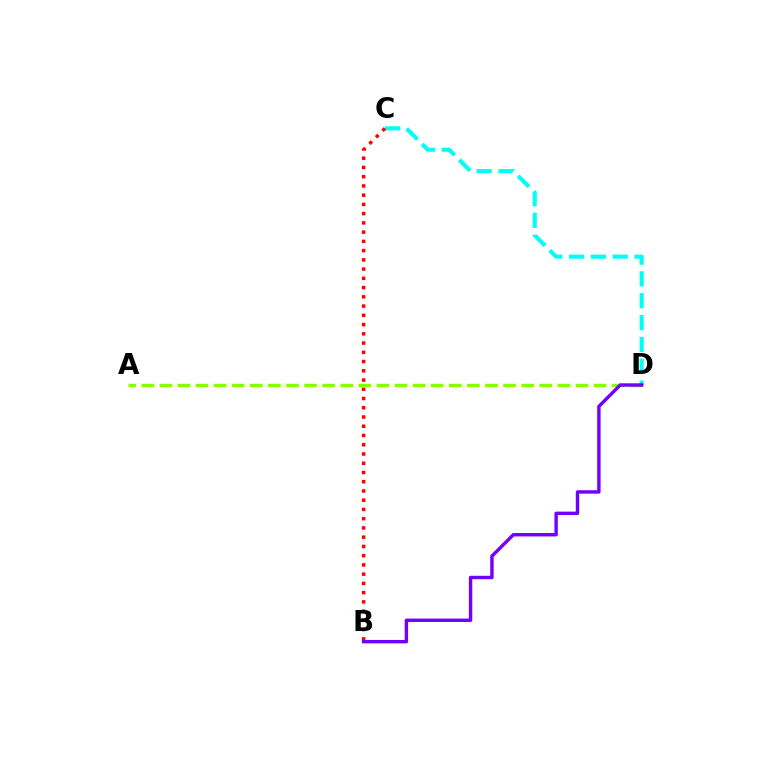{('C', 'D'): [{'color': '#00fff6', 'line_style': 'dashed', 'thickness': 2.97}], ('B', 'C'): [{'color': '#ff0000', 'line_style': 'dotted', 'thickness': 2.51}], ('A', 'D'): [{'color': '#84ff00', 'line_style': 'dashed', 'thickness': 2.46}], ('B', 'D'): [{'color': '#7200ff', 'line_style': 'solid', 'thickness': 2.46}]}